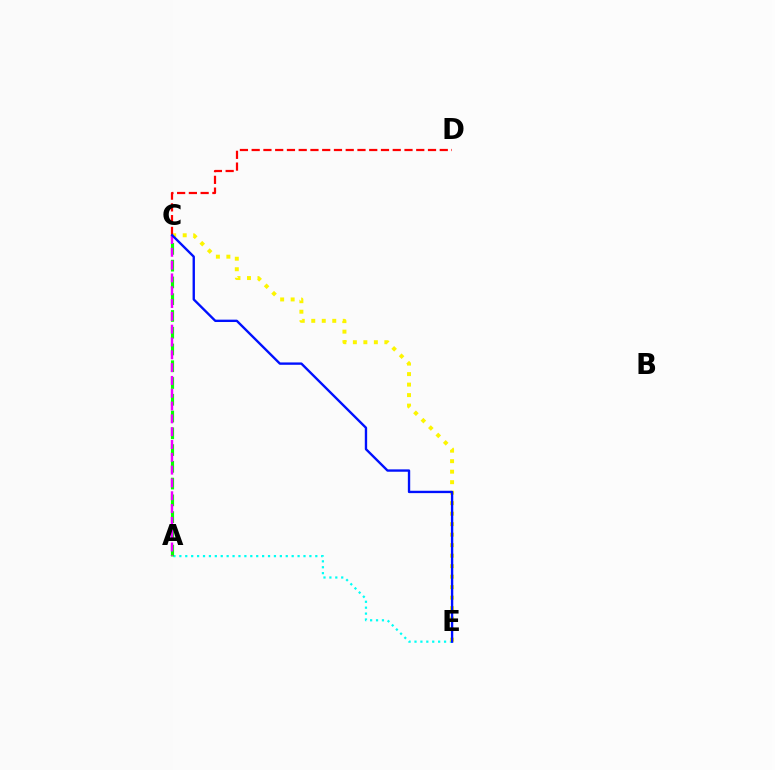{('A', 'E'): [{'color': '#00fff6', 'line_style': 'dotted', 'thickness': 1.61}], ('C', 'E'): [{'color': '#fcf500', 'line_style': 'dotted', 'thickness': 2.85}, {'color': '#0010ff', 'line_style': 'solid', 'thickness': 1.7}], ('A', 'C'): [{'color': '#08ff00', 'line_style': 'dashed', 'thickness': 2.28}, {'color': '#ee00ff', 'line_style': 'dashed', 'thickness': 1.74}], ('C', 'D'): [{'color': '#ff0000', 'line_style': 'dashed', 'thickness': 1.6}]}